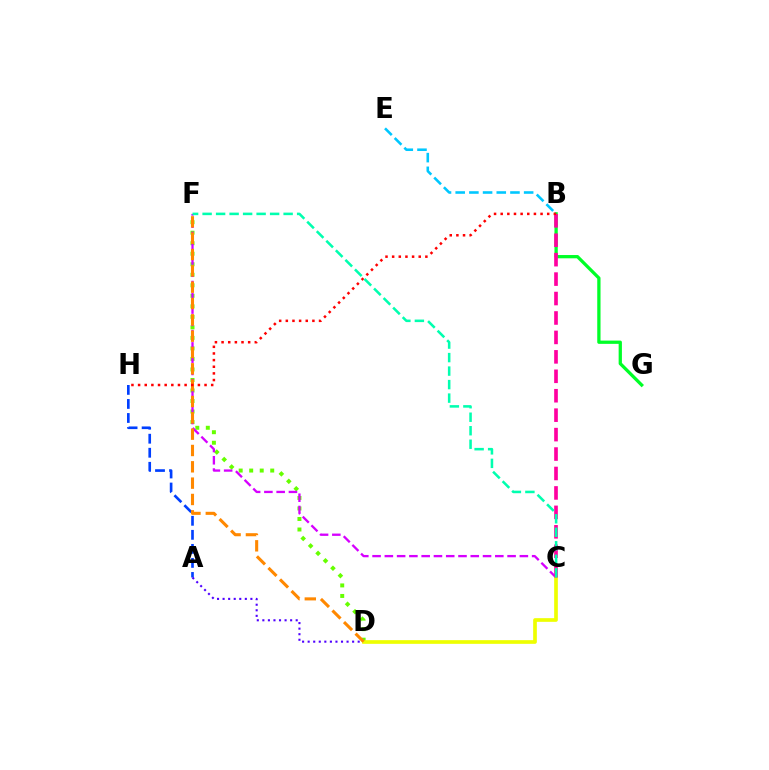{('D', 'F'): [{'color': '#66ff00', 'line_style': 'dotted', 'thickness': 2.86}, {'color': '#ff8800', 'line_style': 'dashed', 'thickness': 2.22}], ('A', 'H'): [{'color': '#003fff', 'line_style': 'dashed', 'thickness': 1.91}], ('C', 'F'): [{'color': '#d600ff', 'line_style': 'dashed', 'thickness': 1.67}, {'color': '#00ffaf', 'line_style': 'dashed', 'thickness': 1.83}], ('B', 'E'): [{'color': '#00c7ff', 'line_style': 'dashed', 'thickness': 1.86}], ('B', 'G'): [{'color': '#00ff27', 'line_style': 'solid', 'thickness': 2.36}], ('A', 'D'): [{'color': '#4f00ff', 'line_style': 'dotted', 'thickness': 1.51}], ('C', 'D'): [{'color': '#eeff00', 'line_style': 'solid', 'thickness': 2.64}], ('B', 'C'): [{'color': '#ff00a0', 'line_style': 'dashed', 'thickness': 2.64}], ('B', 'H'): [{'color': '#ff0000', 'line_style': 'dotted', 'thickness': 1.81}]}